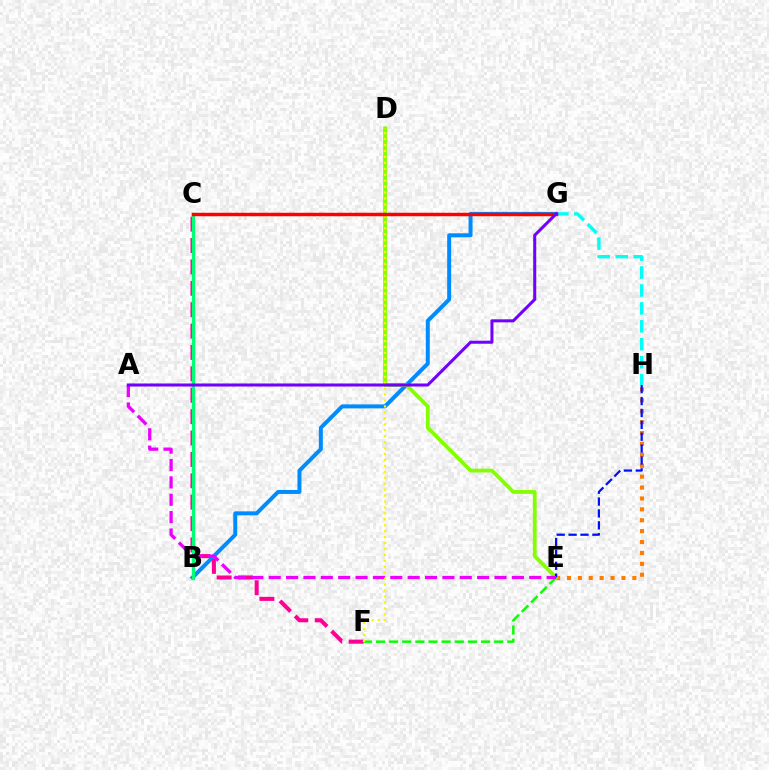{('E', 'H'): [{'color': '#ff7c00', 'line_style': 'dotted', 'thickness': 2.96}, {'color': '#0010ff', 'line_style': 'dashed', 'thickness': 1.62}], ('G', 'H'): [{'color': '#00fff6', 'line_style': 'dashed', 'thickness': 2.43}], ('B', 'G'): [{'color': '#008cff', 'line_style': 'solid', 'thickness': 2.87}], ('C', 'F'): [{'color': '#ff0094', 'line_style': 'dashed', 'thickness': 2.91}], ('E', 'F'): [{'color': '#08ff00', 'line_style': 'dashed', 'thickness': 1.78}], ('B', 'C'): [{'color': '#00ff74', 'line_style': 'solid', 'thickness': 2.4}], ('D', 'E'): [{'color': '#84ff00', 'line_style': 'solid', 'thickness': 2.73}], ('A', 'E'): [{'color': '#ee00ff', 'line_style': 'dashed', 'thickness': 2.36}], ('D', 'F'): [{'color': '#fcf500', 'line_style': 'dotted', 'thickness': 1.61}], ('C', 'G'): [{'color': '#ff0000', 'line_style': 'solid', 'thickness': 2.49}], ('A', 'G'): [{'color': '#7200ff', 'line_style': 'solid', 'thickness': 2.19}]}